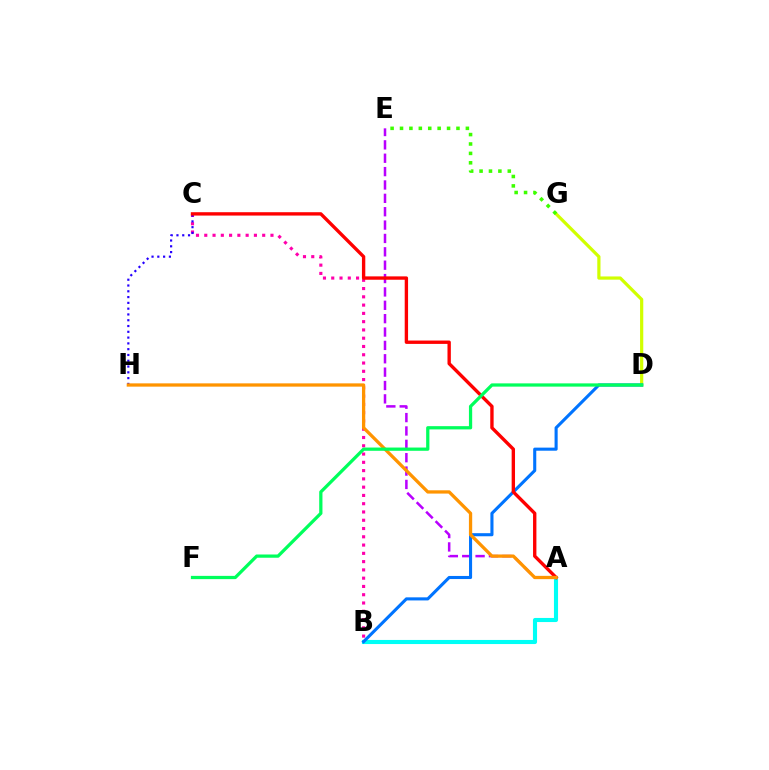{('D', 'G'): [{'color': '#d1ff00', 'line_style': 'solid', 'thickness': 2.31}], ('A', 'B'): [{'color': '#00fff6', 'line_style': 'solid', 'thickness': 2.95}], ('B', 'C'): [{'color': '#ff00ac', 'line_style': 'dotted', 'thickness': 2.25}], ('A', 'E'): [{'color': '#b900ff', 'line_style': 'dashed', 'thickness': 1.82}], ('C', 'H'): [{'color': '#2500ff', 'line_style': 'dotted', 'thickness': 1.57}], ('B', 'D'): [{'color': '#0074ff', 'line_style': 'solid', 'thickness': 2.22}], ('A', 'C'): [{'color': '#ff0000', 'line_style': 'solid', 'thickness': 2.42}], ('A', 'H'): [{'color': '#ff9400', 'line_style': 'solid', 'thickness': 2.36}], ('D', 'F'): [{'color': '#00ff5c', 'line_style': 'solid', 'thickness': 2.34}], ('E', 'G'): [{'color': '#3dff00', 'line_style': 'dotted', 'thickness': 2.56}]}